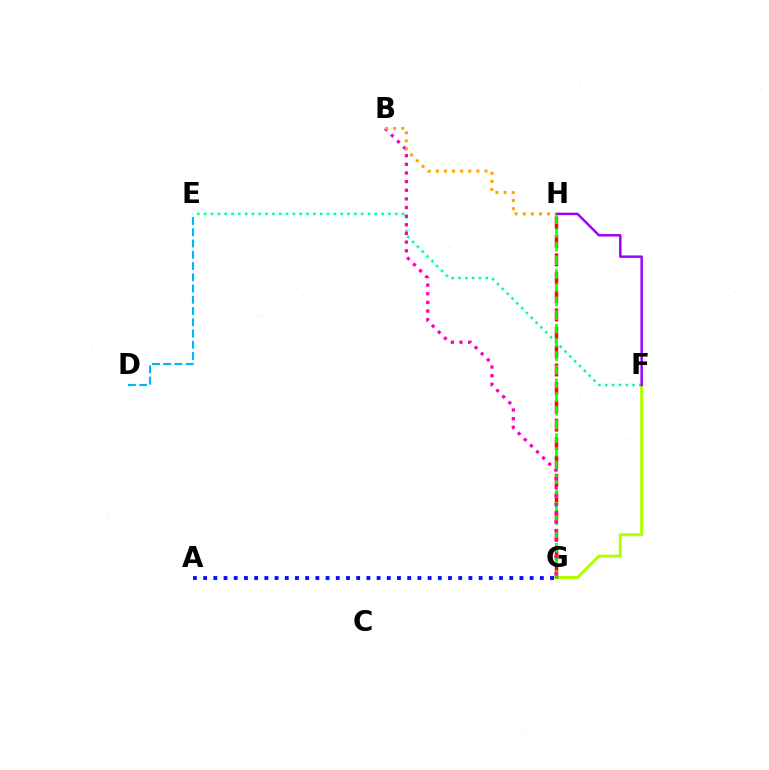{('E', 'F'): [{'color': '#00ff9d', 'line_style': 'dotted', 'thickness': 1.85}], ('A', 'G'): [{'color': '#0010ff', 'line_style': 'dotted', 'thickness': 2.77}], ('F', 'G'): [{'color': '#b3ff00', 'line_style': 'solid', 'thickness': 2.17}], ('G', 'H'): [{'color': '#ff0000', 'line_style': 'dashed', 'thickness': 2.5}, {'color': '#08ff00', 'line_style': 'dashed', 'thickness': 1.86}], ('F', 'H'): [{'color': '#9b00ff', 'line_style': 'solid', 'thickness': 1.78}], ('D', 'E'): [{'color': '#00b5ff', 'line_style': 'dashed', 'thickness': 1.53}], ('B', 'G'): [{'color': '#ff00bd', 'line_style': 'dotted', 'thickness': 2.35}], ('B', 'H'): [{'color': '#ffa500', 'line_style': 'dotted', 'thickness': 2.2}]}